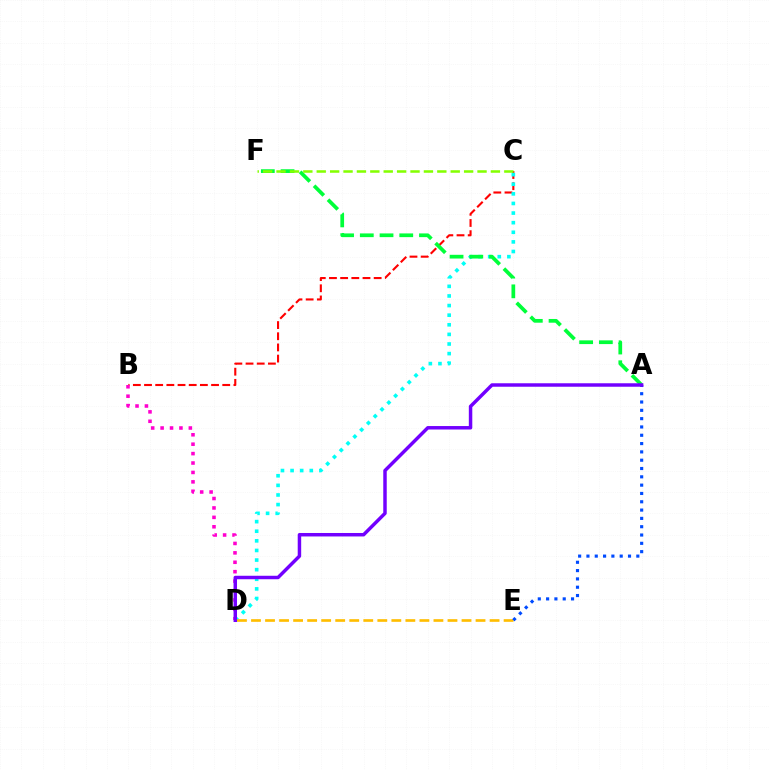{('B', 'C'): [{'color': '#ff0000', 'line_style': 'dashed', 'thickness': 1.52}], ('B', 'D'): [{'color': '#ff00cf', 'line_style': 'dotted', 'thickness': 2.56}], ('C', 'D'): [{'color': '#00fff6', 'line_style': 'dotted', 'thickness': 2.61}], ('A', 'F'): [{'color': '#00ff39', 'line_style': 'dashed', 'thickness': 2.68}], ('D', 'E'): [{'color': '#ffbd00', 'line_style': 'dashed', 'thickness': 1.91}], ('A', 'E'): [{'color': '#004bff', 'line_style': 'dotted', 'thickness': 2.26}], ('A', 'D'): [{'color': '#7200ff', 'line_style': 'solid', 'thickness': 2.5}], ('C', 'F'): [{'color': '#84ff00', 'line_style': 'dashed', 'thickness': 1.82}]}